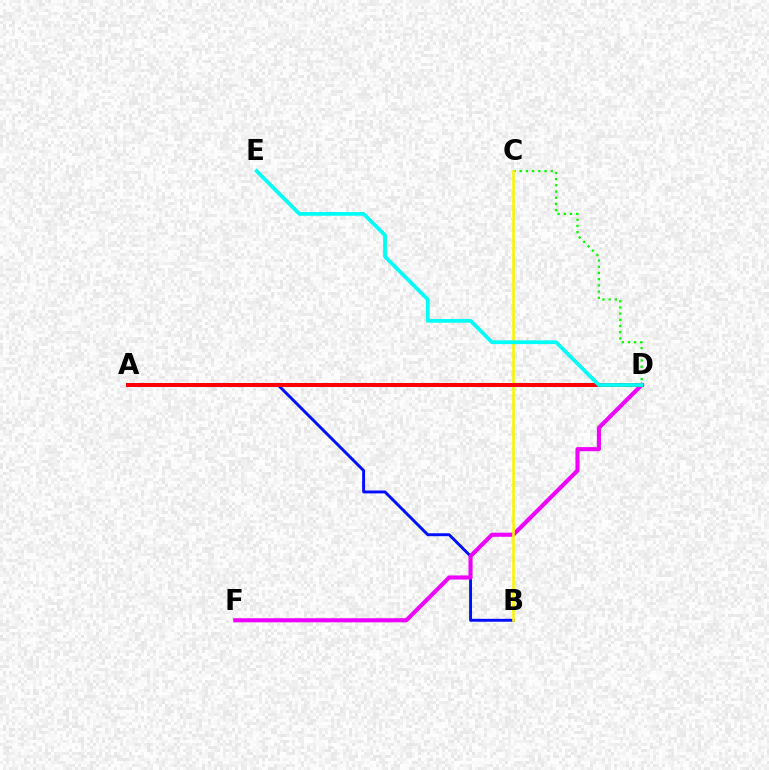{('C', 'D'): [{'color': '#08ff00', 'line_style': 'dotted', 'thickness': 1.69}], ('A', 'B'): [{'color': '#0010ff', 'line_style': 'solid', 'thickness': 2.1}], ('D', 'F'): [{'color': '#ee00ff', 'line_style': 'solid', 'thickness': 2.95}], ('B', 'C'): [{'color': '#fcf500', 'line_style': 'solid', 'thickness': 1.87}], ('A', 'D'): [{'color': '#ff0000', 'line_style': 'solid', 'thickness': 2.87}], ('D', 'E'): [{'color': '#00fff6', 'line_style': 'solid', 'thickness': 2.7}]}